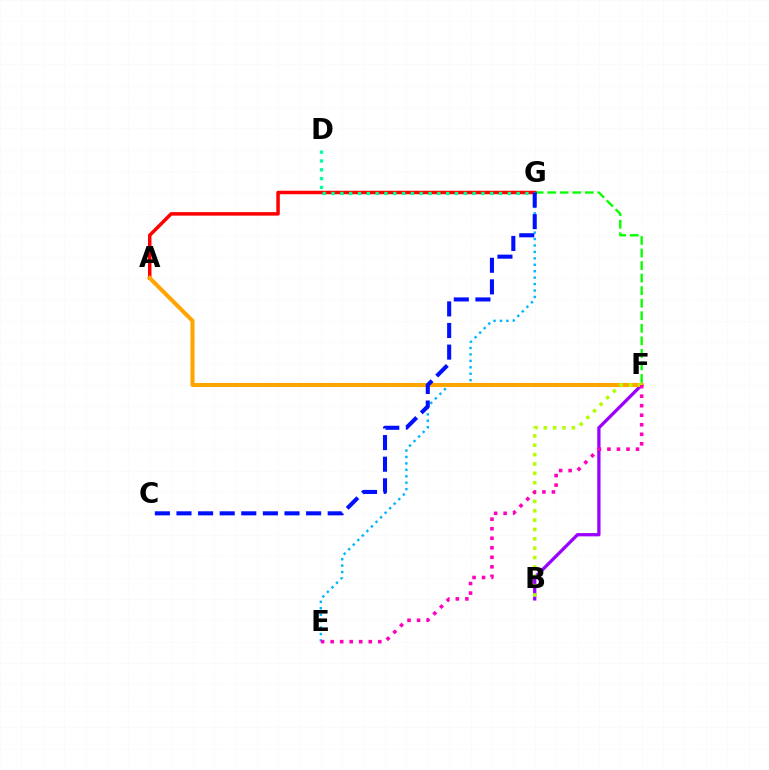{('B', 'F'): [{'color': '#9b00ff', 'line_style': 'solid', 'thickness': 2.36}, {'color': '#b3ff00', 'line_style': 'dotted', 'thickness': 2.54}], ('F', 'G'): [{'color': '#08ff00', 'line_style': 'dashed', 'thickness': 1.7}], ('A', 'G'): [{'color': '#ff0000', 'line_style': 'solid', 'thickness': 2.52}], ('D', 'G'): [{'color': '#00ff9d', 'line_style': 'dotted', 'thickness': 2.39}], ('E', 'G'): [{'color': '#00b5ff', 'line_style': 'dotted', 'thickness': 1.75}], ('A', 'F'): [{'color': '#ffa500', 'line_style': 'solid', 'thickness': 2.93}], ('E', 'F'): [{'color': '#ff00bd', 'line_style': 'dotted', 'thickness': 2.59}], ('C', 'G'): [{'color': '#0010ff', 'line_style': 'dashed', 'thickness': 2.93}]}